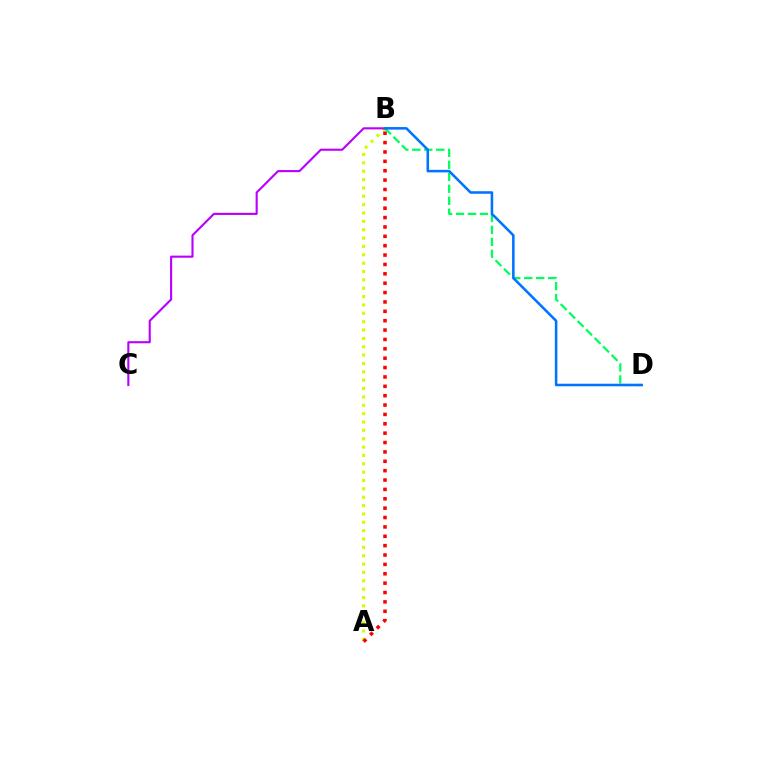{('A', 'B'): [{'color': '#d1ff00', 'line_style': 'dotted', 'thickness': 2.27}, {'color': '#ff0000', 'line_style': 'dotted', 'thickness': 2.55}], ('B', 'D'): [{'color': '#00ff5c', 'line_style': 'dashed', 'thickness': 1.63}, {'color': '#0074ff', 'line_style': 'solid', 'thickness': 1.84}], ('B', 'C'): [{'color': '#b900ff', 'line_style': 'solid', 'thickness': 1.52}]}